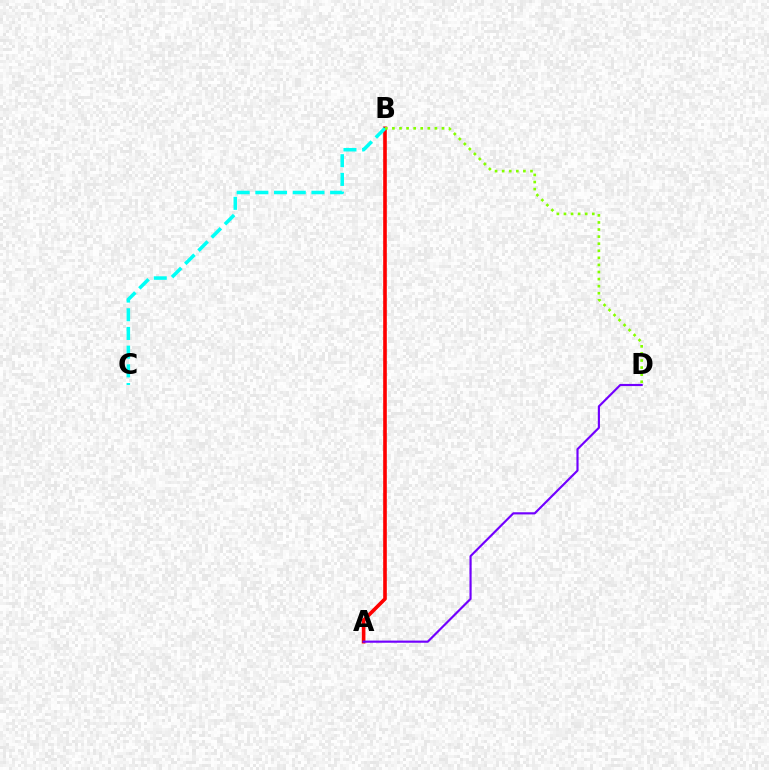{('A', 'B'): [{'color': '#ff0000', 'line_style': 'solid', 'thickness': 2.61}], ('B', 'C'): [{'color': '#00fff6', 'line_style': 'dashed', 'thickness': 2.54}], ('A', 'D'): [{'color': '#7200ff', 'line_style': 'solid', 'thickness': 1.55}], ('B', 'D'): [{'color': '#84ff00', 'line_style': 'dotted', 'thickness': 1.92}]}